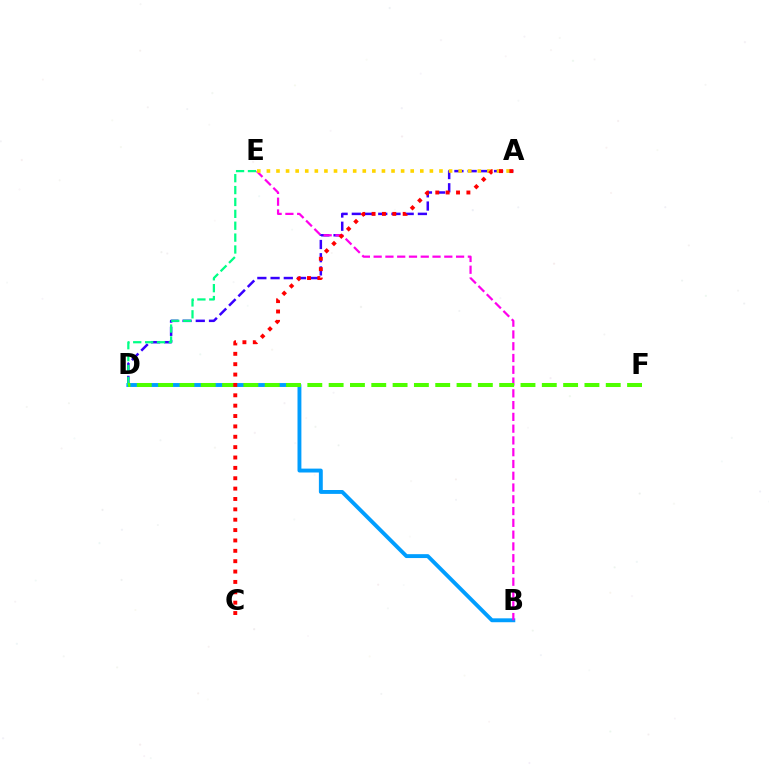{('A', 'D'): [{'color': '#3700ff', 'line_style': 'dashed', 'thickness': 1.8}], ('B', 'D'): [{'color': '#009eff', 'line_style': 'solid', 'thickness': 2.8}], ('B', 'E'): [{'color': '#ff00ed', 'line_style': 'dashed', 'thickness': 1.6}], ('D', 'E'): [{'color': '#00ff86', 'line_style': 'dashed', 'thickness': 1.61}], ('A', 'E'): [{'color': '#ffd500', 'line_style': 'dotted', 'thickness': 2.6}], ('D', 'F'): [{'color': '#4fff00', 'line_style': 'dashed', 'thickness': 2.9}], ('A', 'C'): [{'color': '#ff0000', 'line_style': 'dotted', 'thickness': 2.82}]}